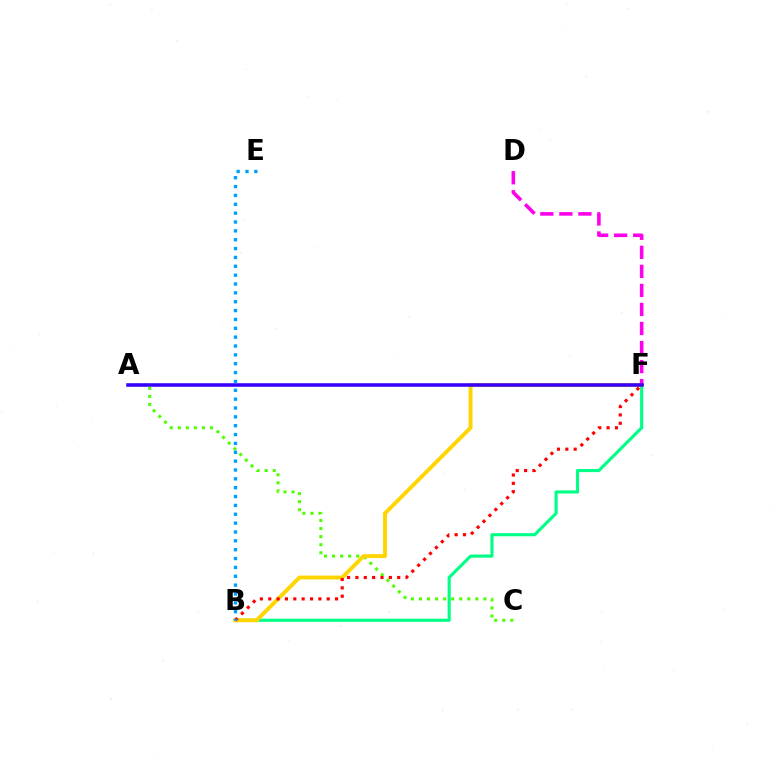{('A', 'C'): [{'color': '#4fff00', 'line_style': 'dotted', 'thickness': 2.19}], ('B', 'F'): [{'color': '#00ff86', 'line_style': 'solid', 'thickness': 2.25}, {'color': '#ffd500', 'line_style': 'solid', 'thickness': 2.8}, {'color': '#ff0000', 'line_style': 'dotted', 'thickness': 2.27}], ('D', 'F'): [{'color': '#ff00ed', 'line_style': 'dashed', 'thickness': 2.59}], ('A', 'F'): [{'color': '#3700ff', 'line_style': 'solid', 'thickness': 2.55}], ('B', 'E'): [{'color': '#009eff', 'line_style': 'dotted', 'thickness': 2.41}]}